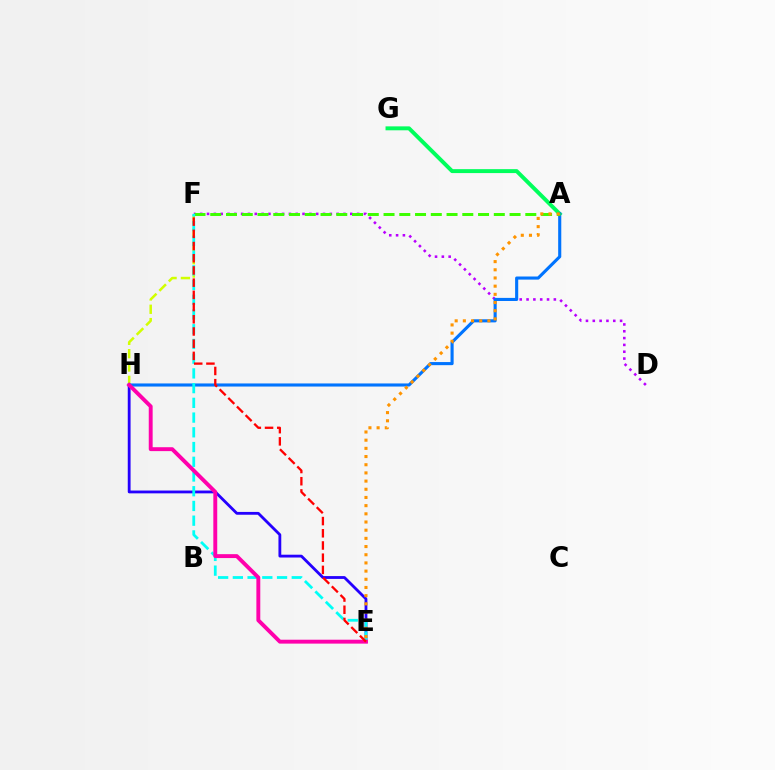{('F', 'H'): [{'color': '#d1ff00', 'line_style': 'dashed', 'thickness': 1.81}], ('A', 'G'): [{'color': '#00ff5c', 'line_style': 'solid', 'thickness': 2.83}], ('E', 'H'): [{'color': '#2500ff', 'line_style': 'solid', 'thickness': 2.03}, {'color': '#ff00ac', 'line_style': 'solid', 'thickness': 2.81}], ('D', 'F'): [{'color': '#b900ff', 'line_style': 'dotted', 'thickness': 1.85}], ('A', 'H'): [{'color': '#0074ff', 'line_style': 'solid', 'thickness': 2.23}], ('A', 'F'): [{'color': '#3dff00', 'line_style': 'dashed', 'thickness': 2.14}], ('E', 'F'): [{'color': '#00fff6', 'line_style': 'dashed', 'thickness': 2.0}, {'color': '#ff0000', 'line_style': 'dashed', 'thickness': 1.66}], ('A', 'E'): [{'color': '#ff9400', 'line_style': 'dotted', 'thickness': 2.22}]}